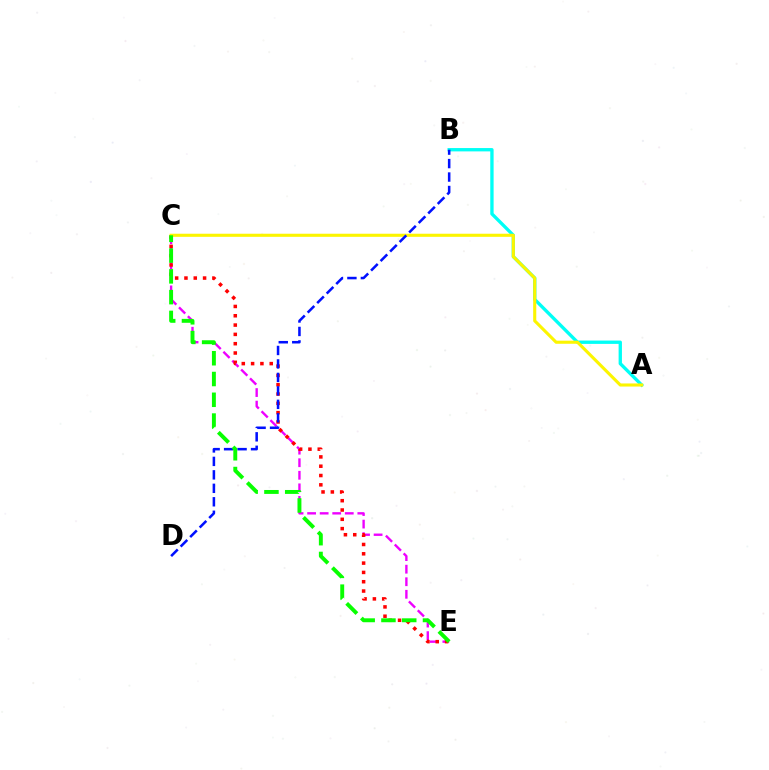{('C', 'E'): [{'color': '#ee00ff', 'line_style': 'dashed', 'thickness': 1.71}, {'color': '#ff0000', 'line_style': 'dotted', 'thickness': 2.53}, {'color': '#08ff00', 'line_style': 'dashed', 'thickness': 2.82}], ('A', 'B'): [{'color': '#00fff6', 'line_style': 'solid', 'thickness': 2.4}], ('A', 'C'): [{'color': '#fcf500', 'line_style': 'solid', 'thickness': 2.23}], ('B', 'D'): [{'color': '#0010ff', 'line_style': 'dashed', 'thickness': 1.83}]}